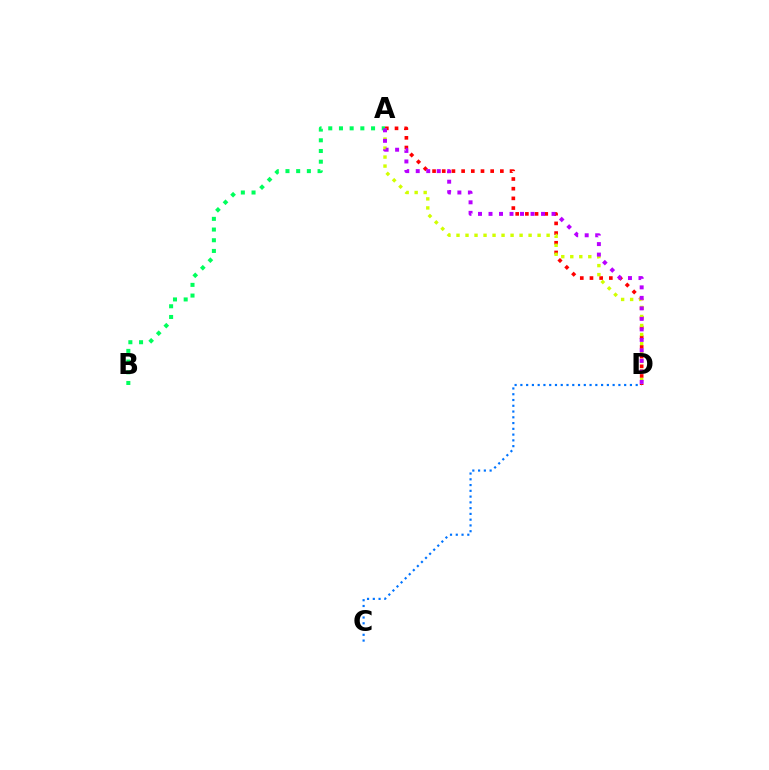{('A', 'D'): [{'color': '#ff0000', 'line_style': 'dotted', 'thickness': 2.63}, {'color': '#d1ff00', 'line_style': 'dotted', 'thickness': 2.45}, {'color': '#b900ff', 'line_style': 'dotted', 'thickness': 2.85}], ('A', 'B'): [{'color': '#00ff5c', 'line_style': 'dotted', 'thickness': 2.91}], ('C', 'D'): [{'color': '#0074ff', 'line_style': 'dotted', 'thickness': 1.57}]}